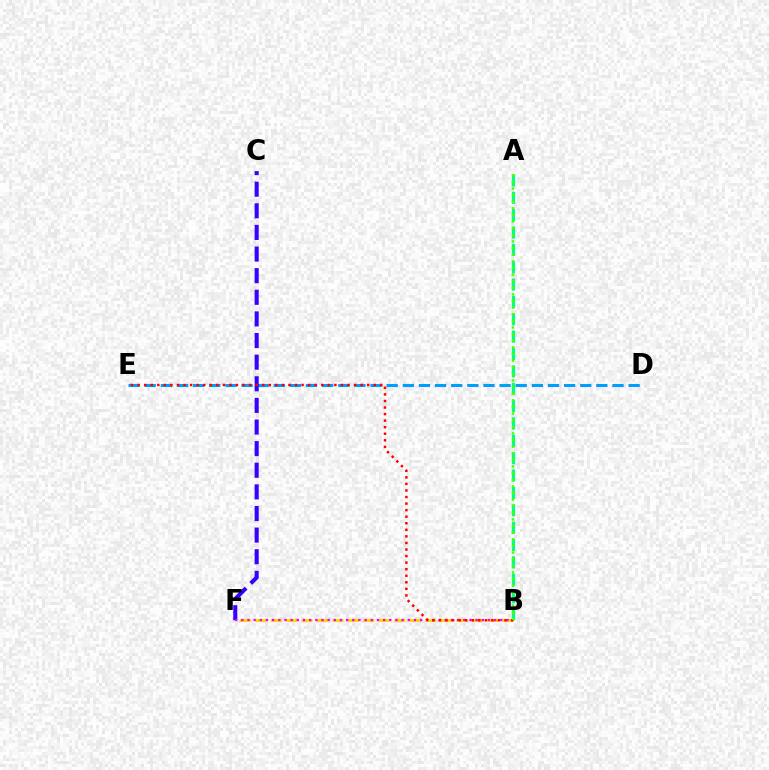{('D', 'E'): [{'color': '#009eff', 'line_style': 'dashed', 'thickness': 2.19}], ('C', 'F'): [{'color': '#3700ff', 'line_style': 'dashed', 'thickness': 2.94}], ('A', 'B'): [{'color': '#00ff86', 'line_style': 'dashed', 'thickness': 2.36}, {'color': '#4fff00', 'line_style': 'dotted', 'thickness': 1.8}], ('B', 'F'): [{'color': '#ffd500', 'line_style': 'dashed', 'thickness': 2.1}, {'color': '#ff00ed', 'line_style': 'dotted', 'thickness': 1.68}], ('B', 'E'): [{'color': '#ff0000', 'line_style': 'dotted', 'thickness': 1.78}]}